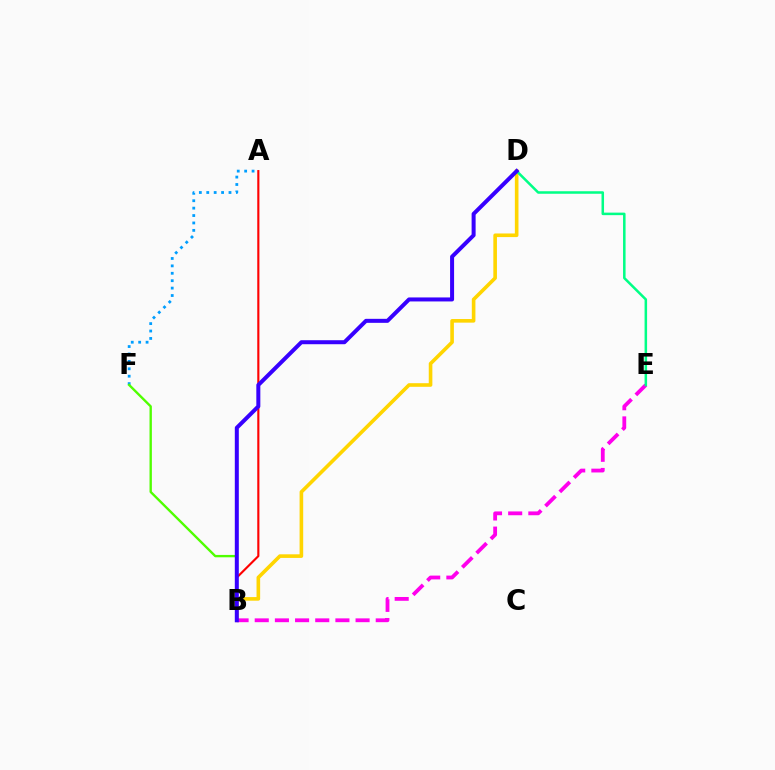{('B', 'D'): [{'color': '#ffd500', 'line_style': 'solid', 'thickness': 2.6}, {'color': '#3700ff', 'line_style': 'solid', 'thickness': 2.88}], ('A', 'B'): [{'color': '#ff0000', 'line_style': 'solid', 'thickness': 1.53}], ('B', 'E'): [{'color': '#ff00ed', 'line_style': 'dashed', 'thickness': 2.74}], ('A', 'F'): [{'color': '#009eff', 'line_style': 'dotted', 'thickness': 2.01}], ('B', 'F'): [{'color': '#4fff00', 'line_style': 'solid', 'thickness': 1.7}], ('D', 'E'): [{'color': '#00ff86', 'line_style': 'solid', 'thickness': 1.82}]}